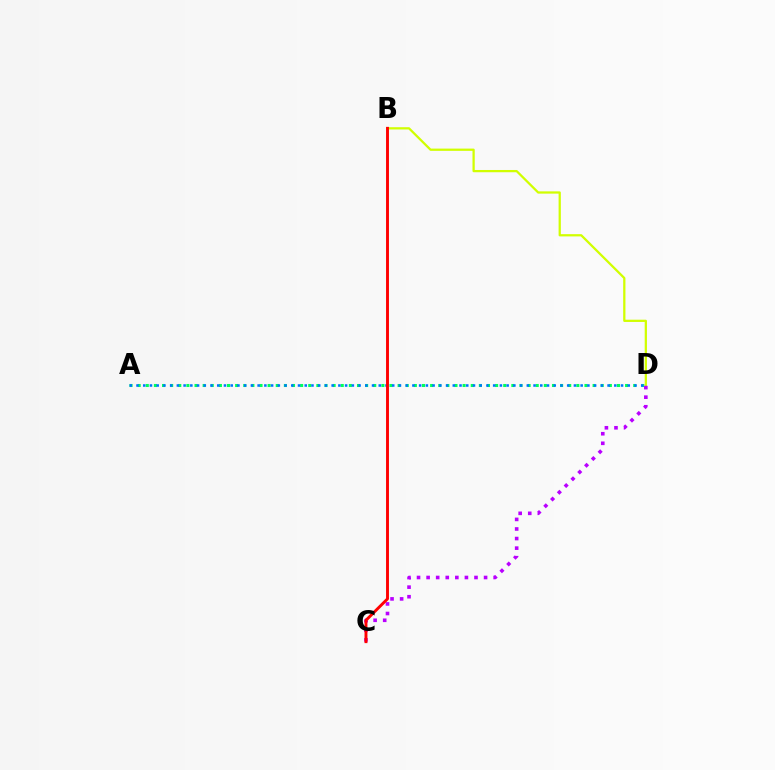{('A', 'D'): [{'color': '#00ff5c', 'line_style': 'dotted', 'thickness': 2.21}, {'color': '#0074ff', 'line_style': 'dotted', 'thickness': 1.83}], ('B', 'D'): [{'color': '#d1ff00', 'line_style': 'solid', 'thickness': 1.62}], ('C', 'D'): [{'color': '#b900ff', 'line_style': 'dotted', 'thickness': 2.6}], ('B', 'C'): [{'color': '#ff0000', 'line_style': 'solid', 'thickness': 2.09}]}